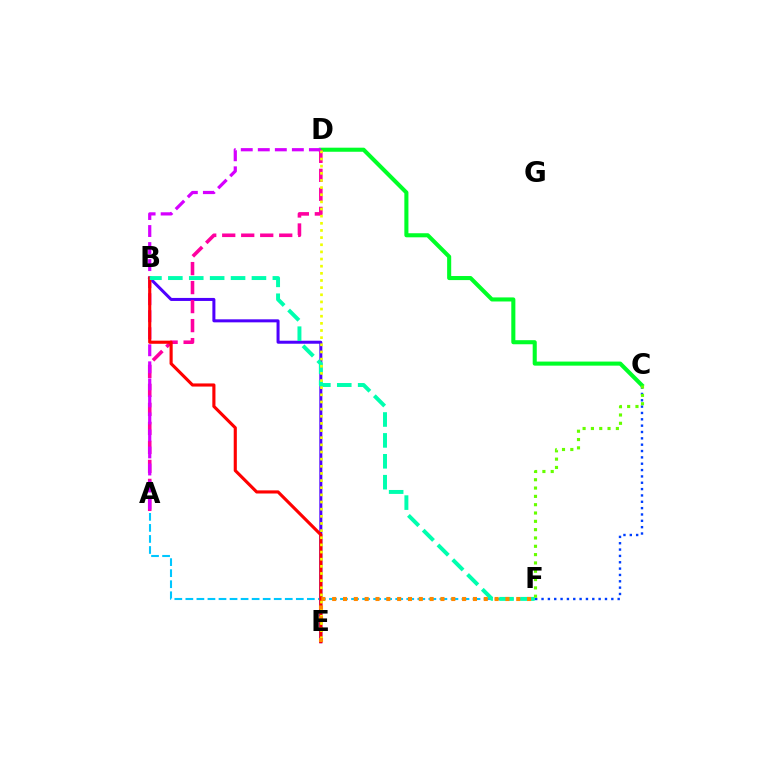{('C', 'D'): [{'color': '#00ff27', 'line_style': 'solid', 'thickness': 2.93}], ('B', 'E'): [{'color': '#4f00ff', 'line_style': 'solid', 'thickness': 2.17}, {'color': '#ff0000', 'line_style': 'solid', 'thickness': 2.25}], ('A', 'D'): [{'color': '#ff00a0', 'line_style': 'dashed', 'thickness': 2.58}, {'color': '#d600ff', 'line_style': 'dashed', 'thickness': 2.31}], ('A', 'F'): [{'color': '#00c7ff', 'line_style': 'dashed', 'thickness': 1.5}], ('C', 'F'): [{'color': '#003fff', 'line_style': 'dotted', 'thickness': 1.72}, {'color': '#66ff00', 'line_style': 'dotted', 'thickness': 2.26}], ('B', 'F'): [{'color': '#00ffaf', 'line_style': 'dashed', 'thickness': 2.84}], ('D', 'E'): [{'color': '#eeff00', 'line_style': 'dotted', 'thickness': 1.94}], ('E', 'F'): [{'color': '#ff8800', 'line_style': 'dotted', 'thickness': 2.94}]}